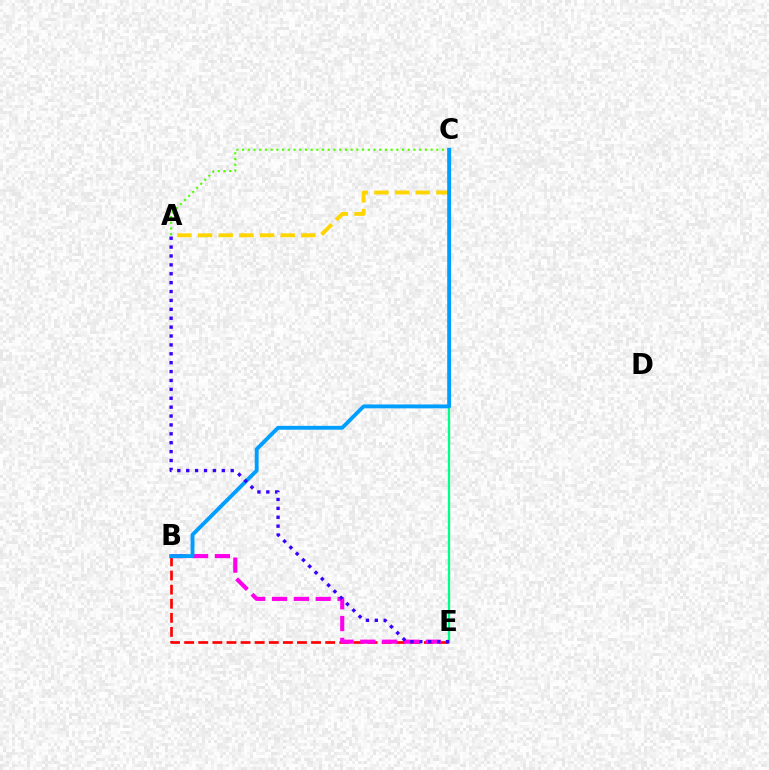{('B', 'E'): [{'color': '#ff0000', 'line_style': 'dashed', 'thickness': 1.92}, {'color': '#ff00ed', 'line_style': 'dashed', 'thickness': 2.97}], ('A', 'C'): [{'color': '#4fff00', 'line_style': 'dotted', 'thickness': 1.55}, {'color': '#ffd500', 'line_style': 'dashed', 'thickness': 2.81}], ('C', 'E'): [{'color': '#00ff86', 'line_style': 'solid', 'thickness': 1.64}], ('B', 'C'): [{'color': '#009eff', 'line_style': 'solid', 'thickness': 2.78}], ('A', 'E'): [{'color': '#3700ff', 'line_style': 'dotted', 'thickness': 2.42}]}